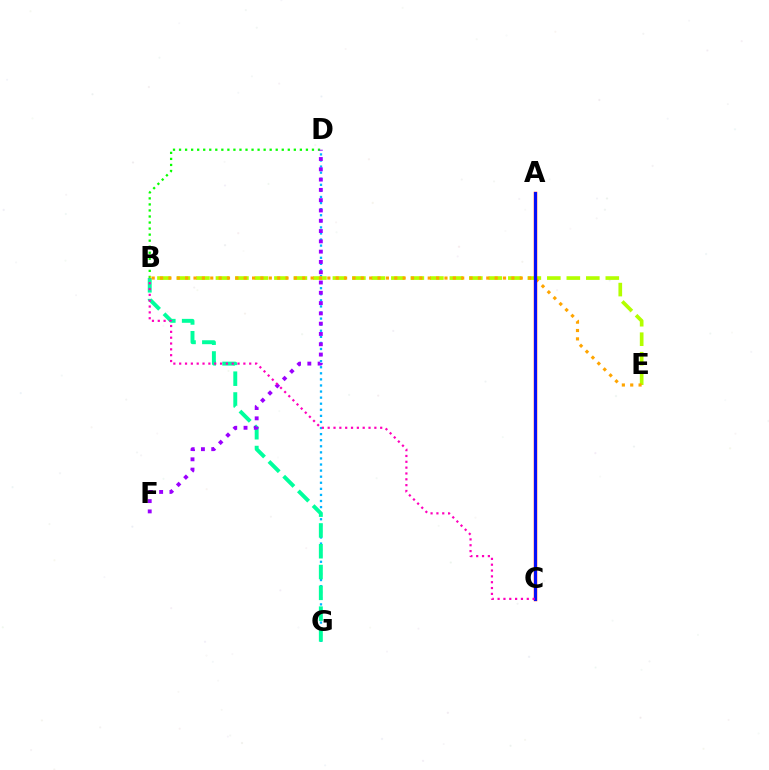{('D', 'G'): [{'color': '#00b5ff', 'line_style': 'dotted', 'thickness': 1.65}], ('B', 'D'): [{'color': '#08ff00', 'line_style': 'dotted', 'thickness': 1.64}], ('B', 'E'): [{'color': '#b3ff00', 'line_style': 'dashed', 'thickness': 2.65}, {'color': '#ffa500', 'line_style': 'dotted', 'thickness': 2.27}], ('B', 'G'): [{'color': '#00ff9d', 'line_style': 'dashed', 'thickness': 2.83}], ('A', 'C'): [{'color': '#ff0000', 'line_style': 'solid', 'thickness': 2.47}, {'color': '#0010ff', 'line_style': 'solid', 'thickness': 2.09}], ('D', 'F'): [{'color': '#9b00ff', 'line_style': 'dotted', 'thickness': 2.8}], ('B', 'C'): [{'color': '#ff00bd', 'line_style': 'dotted', 'thickness': 1.59}]}